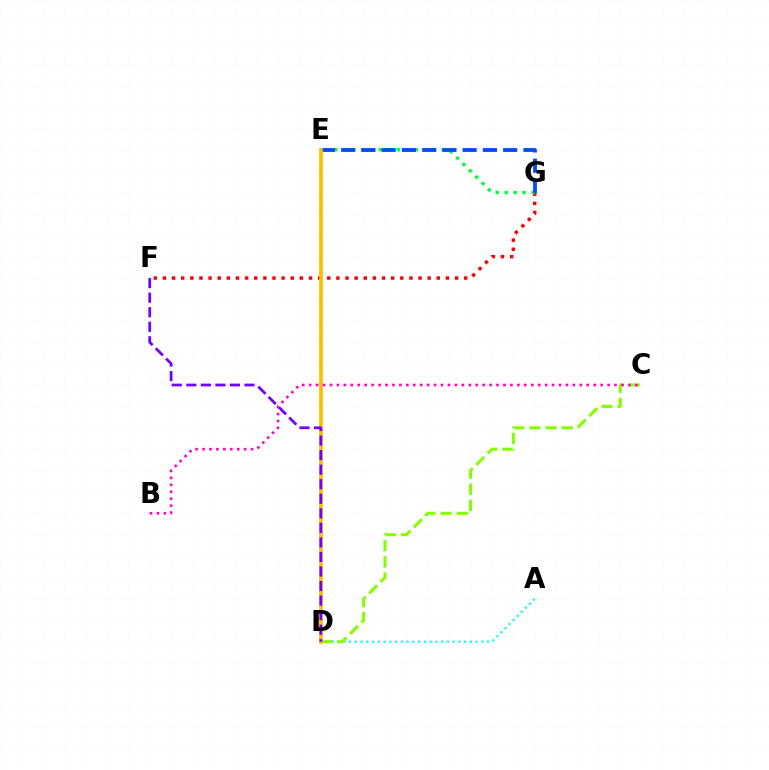{('A', 'D'): [{'color': '#00fff6', 'line_style': 'dotted', 'thickness': 1.56}], ('F', 'G'): [{'color': '#ff0000', 'line_style': 'dotted', 'thickness': 2.48}], ('E', 'G'): [{'color': '#00ff39', 'line_style': 'dotted', 'thickness': 2.44}, {'color': '#004bff', 'line_style': 'dashed', 'thickness': 2.75}], ('C', 'D'): [{'color': '#84ff00', 'line_style': 'dashed', 'thickness': 2.2}], ('D', 'E'): [{'color': '#ffbd00', 'line_style': 'solid', 'thickness': 2.69}], ('D', 'F'): [{'color': '#7200ff', 'line_style': 'dashed', 'thickness': 1.98}], ('B', 'C'): [{'color': '#ff00cf', 'line_style': 'dotted', 'thickness': 1.89}]}